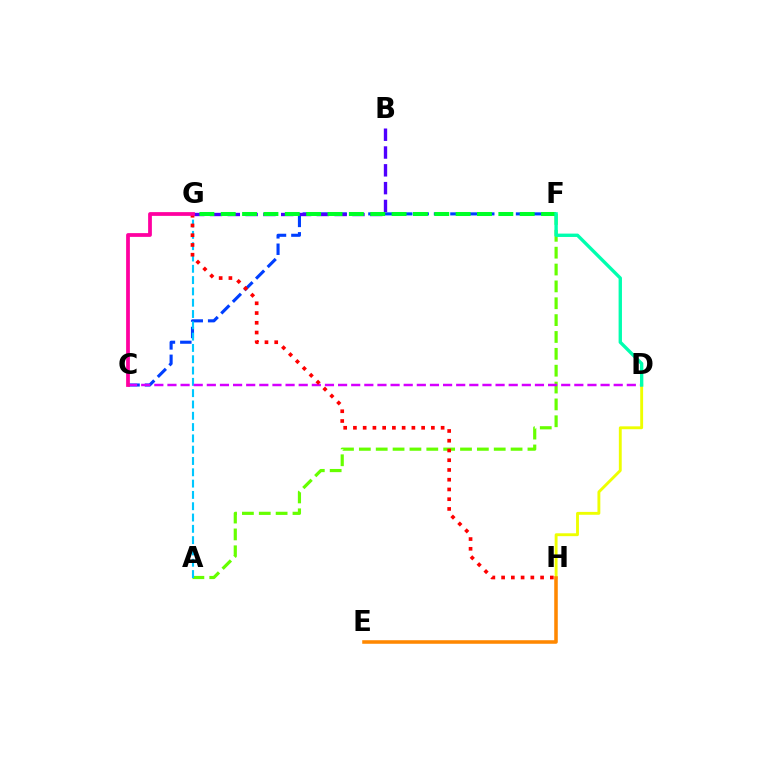{('C', 'F'): [{'color': '#003fff', 'line_style': 'dashed', 'thickness': 2.23}], ('B', 'G'): [{'color': '#4f00ff', 'line_style': 'dashed', 'thickness': 2.42}], ('A', 'F'): [{'color': '#66ff00', 'line_style': 'dashed', 'thickness': 2.29}], ('A', 'G'): [{'color': '#00c7ff', 'line_style': 'dashed', 'thickness': 1.54}], ('F', 'G'): [{'color': '#00ff27', 'line_style': 'dashed', 'thickness': 2.9}], ('D', 'H'): [{'color': '#eeff00', 'line_style': 'solid', 'thickness': 2.07}], ('C', 'D'): [{'color': '#d600ff', 'line_style': 'dashed', 'thickness': 1.78}], ('E', 'H'): [{'color': '#ff8800', 'line_style': 'solid', 'thickness': 2.56}], ('G', 'H'): [{'color': '#ff0000', 'line_style': 'dotted', 'thickness': 2.65}], ('C', 'G'): [{'color': '#ff00a0', 'line_style': 'solid', 'thickness': 2.71}], ('D', 'F'): [{'color': '#00ffaf', 'line_style': 'solid', 'thickness': 2.42}]}